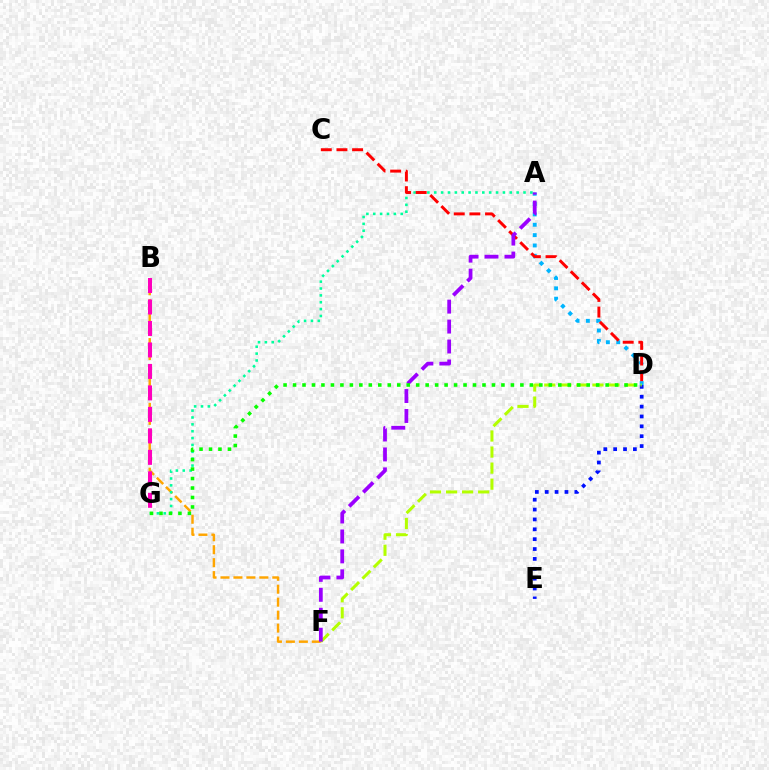{('A', 'D'): [{'color': '#00b5ff', 'line_style': 'dotted', 'thickness': 2.81}], ('D', 'E'): [{'color': '#0010ff', 'line_style': 'dotted', 'thickness': 2.68}], ('B', 'F'): [{'color': '#ffa500', 'line_style': 'dashed', 'thickness': 1.76}], ('A', 'G'): [{'color': '#00ff9d', 'line_style': 'dotted', 'thickness': 1.87}], ('D', 'F'): [{'color': '#b3ff00', 'line_style': 'dashed', 'thickness': 2.18}], ('C', 'D'): [{'color': '#ff0000', 'line_style': 'dashed', 'thickness': 2.12}], ('B', 'G'): [{'color': '#ff00bd', 'line_style': 'dashed', 'thickness': 2.92}], ('A', 'F'): [{'color': '#9b00ff', 'line_style': 'dashed', 'thickness': 2.71}], ('D', 'G'): [{'color': '#08ff00', 'line_style': 'dotted', 'thickness': 2.57}]}